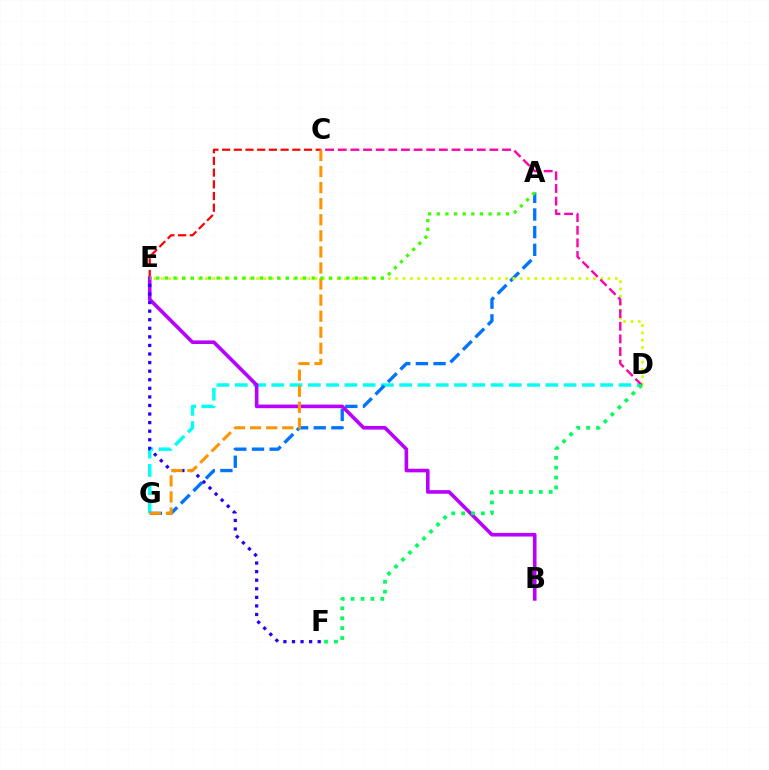{('C', 'E'): [{'color': '#ff0000', 'line_style': 'dashed', 'thickness': 1.59}], ('D', 'G'): [{'color': '#00fff6', 'line_style': 'dashed', 'thickness': 2.48}], ('A', 'G'): [{'color': '#0074ff', 'line_style': 'dashed', 'thickness': 2.4}], ('B', 'E'): [{'color': '#b900ff', 'line_style': 'solid', 'thickness': 2.6}], ('D', 'E'): [{'color': '#d1ff00', 'line_style': 'dotted', 'thickness': 1.99}], ('E', 'F'): [{'color': '#2500ff', 'line_style': 'dotted', 'thickness': 2.33}], ('C', 'D'): [{'color': '#ff00ac', 'line_style': 'dashed', 'thickness': 1.72}], ('D', 'F'): [{'color': '#00ff5c', 'line_style': 'dotted', 'thickness': 2.69}], ('C', 'G'): [{'color': '#ff9400', 'line_style': 'dashed', 'thickness': 2.18}], ('A', 'E'): [{'color': '#3dff00', 'line_style': 'dotted', 'thickness': 2.35}]}